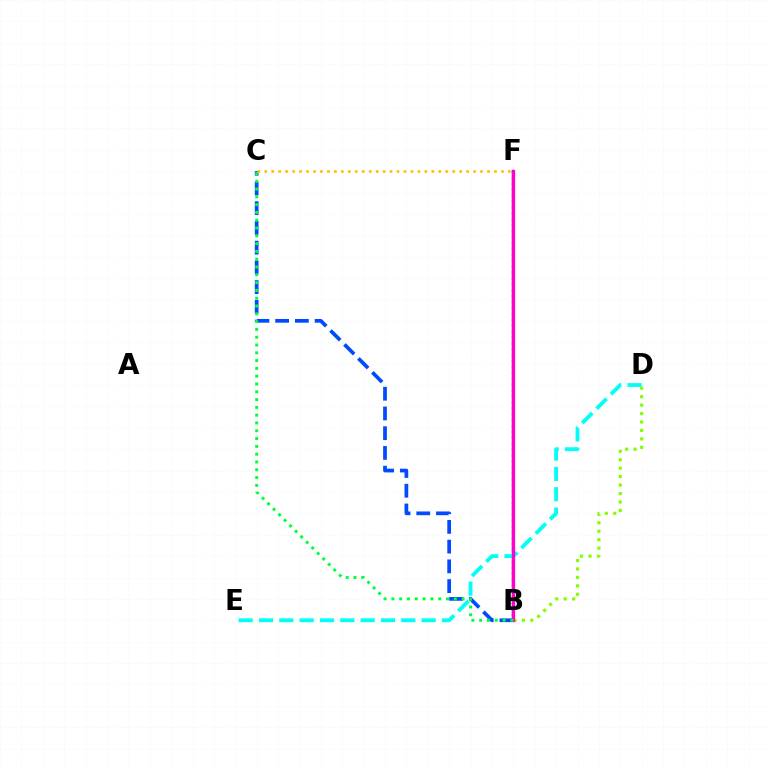{('B', 'D'): [{'color': '#84ff00', 'line_style': 'dotted', 'thickness': 2.29}], ('B', 'C'): [{'color': '#004bff', 'line_style': 'dashed', 'thickness': 2.68}, {'color': '#00ff39', 'line_style': 'dotted', 'thickness': 2.12}], ('B', 'F'): [{'color': '#ff0000', 'line_style': 'dotted', 'thickness': 1.6}, {'color': '#7200ff', 'line_style': 'solid', 'thickness': 1.72}, {'color': '#ff00cf', 'line_style': 'solid', 'thickness': 2.33}], ('D', 'E'): [{'color': '#00fff6', 'line_style': 'dashed', 'thickness': 2.76}], ('C', 'F'): [{'color': '#ffbd00', 'line_style': 'dotted', 'thickness': 1.89}]}